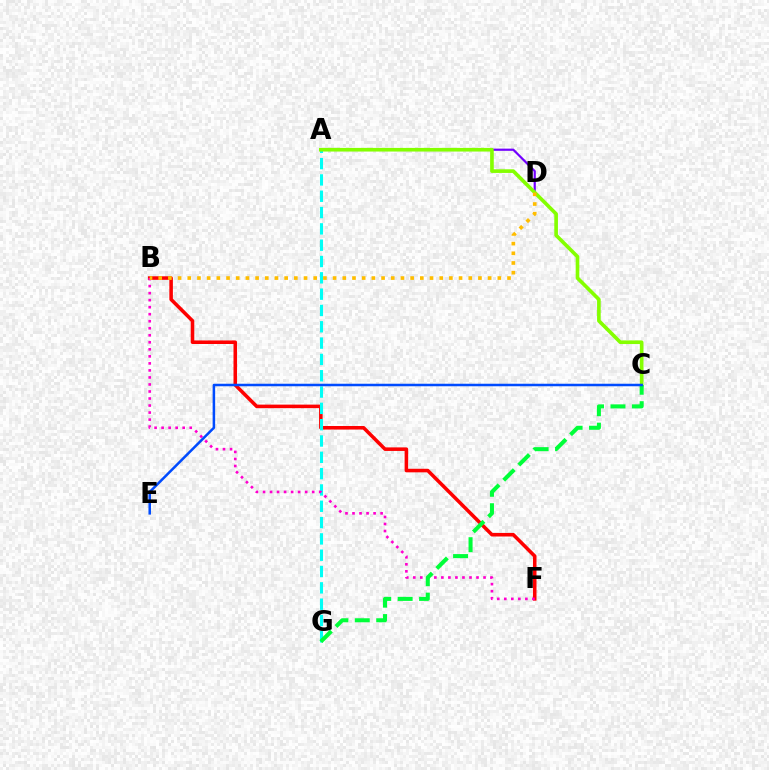{('B', 'F'): [{'color': '#ff0000', 'line_style': 'solid', 'thickness': 2.56}, {'color': '#ff00cf', 'line_style': 'dotted', 'thickness': 1.91}], ('A', 'G'): [{'color': '#00fff6', 'line_style': 'dashed', 'thickness': 2.22}], ('A', 'D'): [{'color': '#7200ff', 'line_style': 'solid', 'thickness': 1.58}], ('A', 'C'): [{'color': '#84ff00', 'line_style': 'solid', 'thickness': 2.62}], ('C', 'G'): [{'color': '#00ff39', 'line_style': 'dashed', 'thickness': 2.91}], ('B', 'D'): [{'color': '#ffbd00', 'line_style': 'dotted', 'thickness': 2.63}], ('C', 'E'): [{'color': '#004bff', 'line_style': 'solid', 'thickness': 1.81}]}